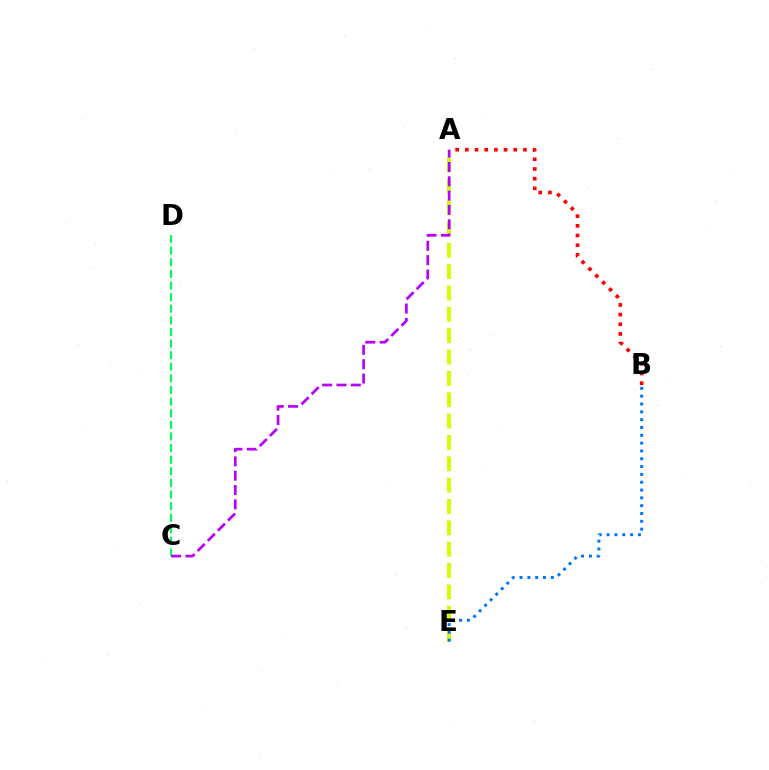{('C', 'D'): [{'color': '#00ff5c', 'line_style': 'dashed', 'thickness': 1.58}], ('A', 'B'): [{'color': '#ff0000', 'line_style': 'dotted', 'thickness': 2.63}], ('A', 'E'): [{'color': '#d1ff00', 'line_style': 'dashed', 'thickness': 2.9}], ('A', 'C'): [{'color': '#b900ff', 'line_style': 'dashed', 'thickness': 1.95}], ('B', 'E'): [{'color': '#0074ff', 'line_style': 'dotted', 'thickness': 2.13}]}